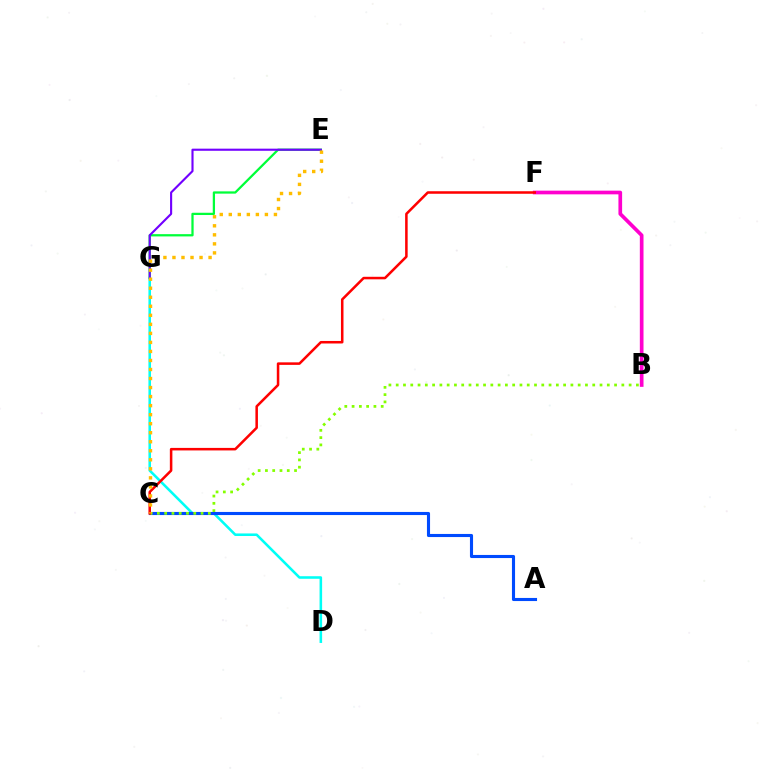{('E', 'G'): [{'color': '#00ff39', 'line_style': 'solid', 'thickness': 1.63}, {'color': '#7200ff', 'line_style': 'solid', 'thickness': 1.53}], ('D', 'G'): [{'color': '#00fff6', 'line_style': 'solid', 'thickness': 1.85}], ('B', 'F'): [{'color': '#ff00cf', 'line_style': 'solid', 'thickness': 2.65}], ('A', 'C'): [{'color': '#004bff', 'line_style': 'solid', 'thickness': 2.23}], ('B', 'C'): [{'color': '#84ff00', 'line_style': 'dotted', 'thickness': 1.98}], ('C', 'F'): [{'color': '#ff0000', 'line_style': 'solid', 'thickness': 1.82}], ('C', 'E'): [{'color': '#ffbd00', 'line_style': 'dotted', 'thickness': 2.45}]}